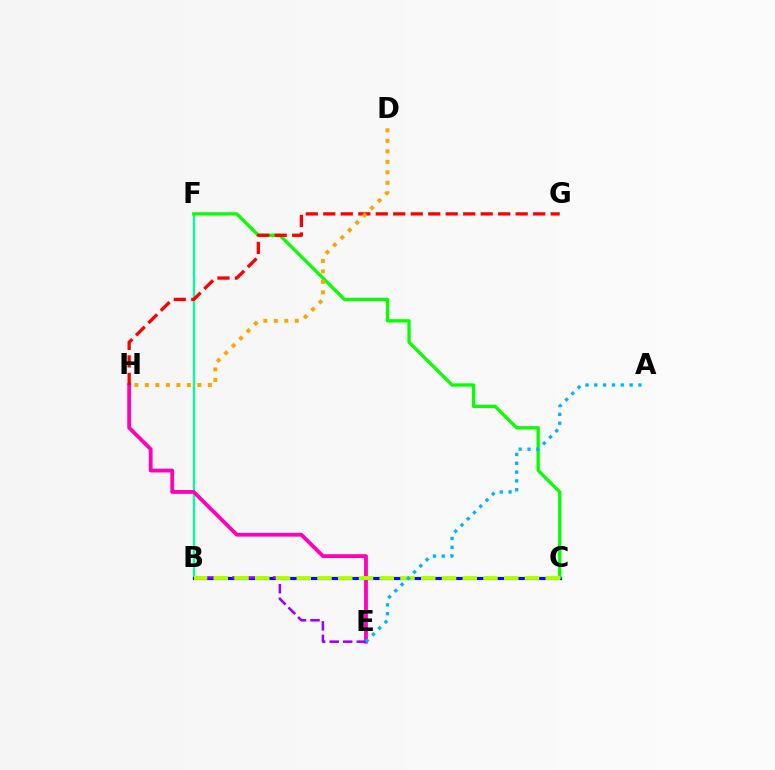{('B', 'F'): [{'color': '#00ff9d', 'line_style': 'solid', 'thickness': 1.64}], ('E', 'H'): [{'color': '#ff00bd', 'line_style': 'solid', 'thickness': 2.74}], ('B', 'C'): [{'color': '#0010ff', 'line_style': 'solid', 'thickness': 2.27}, {'color': '#b3ff00', 'line_style': 'dashed', 'thickness': 2.82}], ('B', 'E'): [{'color': '#9b00ff', 'line_style': 'dashed', 'thickness': 1.84}], ('C', 'F'): [{'color': '#08ff00', 'line_style': 'solid', 'thickness': 2.37}], ('A', 'E'): [{'color': '#00b5ff', 'line_style': 'dotted', 'thickness': 2.4}], ('G', 'H'): [{'color': '#ff0000', 'line_style': 'dashed', 'thickness': 2.38}], ('D', 'H'): [{'color': '#ffa500', 'line_style': 'dotted', 'thickness': 2.85}]}